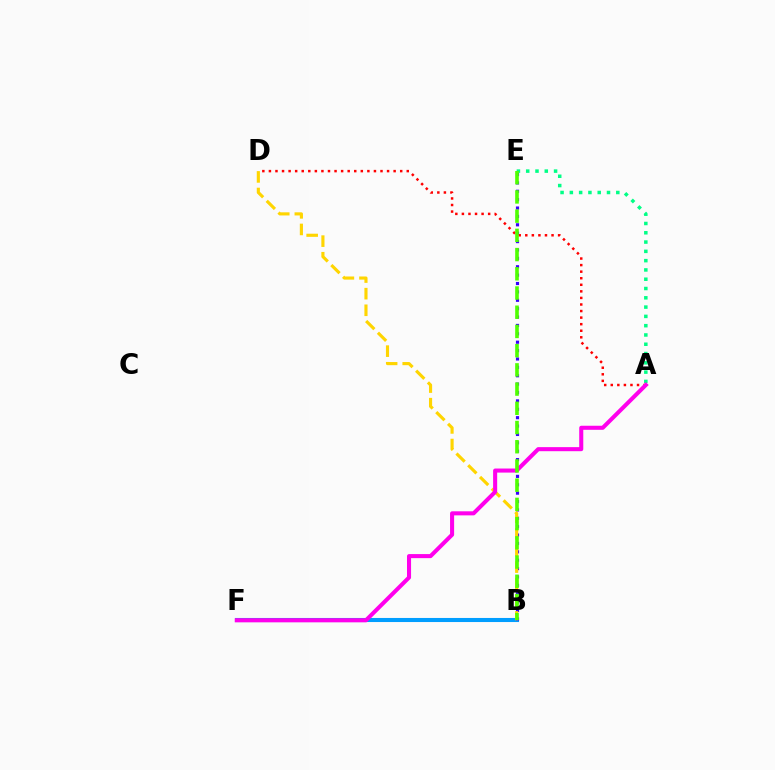{('A', 'D'): [{'color': '#ff0000', 'line_style': 'dotted', 'thickness': 1.78}], ('B', 'F'): [{'color': '#009eff', 'line_style': 'solid', 'thickness': 2.93}], ('B', 'E'): [{'color': '#3700ff', 'line_style': 'dotted', 'thickness': 2.28}, {'color': '#4fff00', 'line_style': 'dashed', 'thickness': 2.61}], ('A', 'E'): [{'color': '#00ff86', 'line_style': 'dotted', 'thickness': 2.52}], ('B', 'D'): [{'color': '#ffd500', 'line_style': 'dashed', 'thickness': 2.26}], ('A', 'F'): [{'color': '#ff00ed', 'line_style': 'solid', 'thickness': 2.92}]}